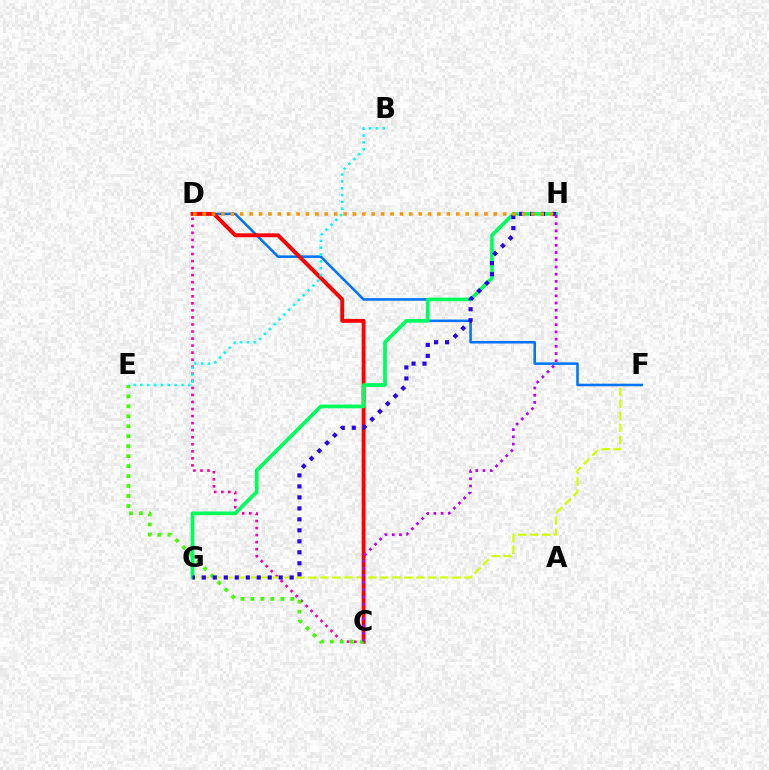{('C', 'D'): [{'color': '#ff00ac', 'line_style': 'dotted', 'thickness': 1.91}, {'color': '#ff0000', 'line_style': 'solid', 'thickness': 2.81}], ('F', 'G'): [{'color': '#d1ff00', 'line_style': 'dashed', 'thickness': 1.63}], ('D', 'F'): [{'color': '#0074ff', 'line_style': 'solid', 'thickness': 1.85}], ('C', 'E'): [{'color': '#3dff00', 'line_style': 'dotted', 'thickness': 2.71}], ('G', 'H'): [{'color': '#00ff5c', 'line_style': 'solid', 'thickness': 2.65}, {'color': '#2500ff', 'line_style': 'dotted', 'thickness': 2.98}], ('D', 'H'): [{'color': '#ff9400', 'line_style': 'dotted', 'thickness': 2.55}], ('C', 'H'): [{'color': '#b900ff', 'line_style': 'dotted', 'thickness': 1.96}], ('B', 'E'): [{'color': '#00fff6', 'line_style': 'dotted', 'thickness': 1.86}]}